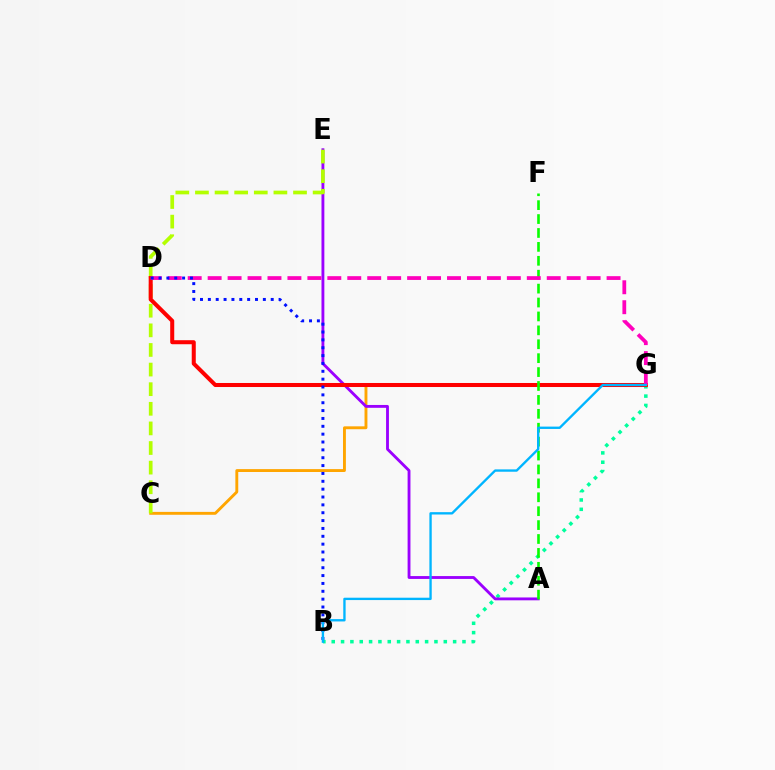{('C', 'G'): [{'color': '#ffa500', 'line_style': 'solid', 'thickness': 2.08}], ('B', 'G'): [{'color': '#00ff9d', 'line_style': 'dotted', 'thickness': 2.54}, {'color': '#00b5ff', 'line_style': 'solid', 'thickness': 1.69}], ('A', 'E'): [{'color': '#9b00ff', 'line_style': 'solid', 'thickness': 2.06}], ('C', 'E'): [{'color': '#b3ff00', 'line_style': 'dashed', 'thickness': 2.66}], ('D', 'G'): [{'color': '#ff0000', 'line_style': 'solid', 'thickness': 2.9}, {'color': '#ff00bd', 'line_style': 'dashed', 'thickness': 2.71}], ('A', 'F'): [{'color': '#08ff00', 'line_style': 'dashed', 'thickness': 1.89}], ('B', 'D'): [{'color': '#0010ff', 'line_style': 'dotted', 'thickness': 2.13}]}